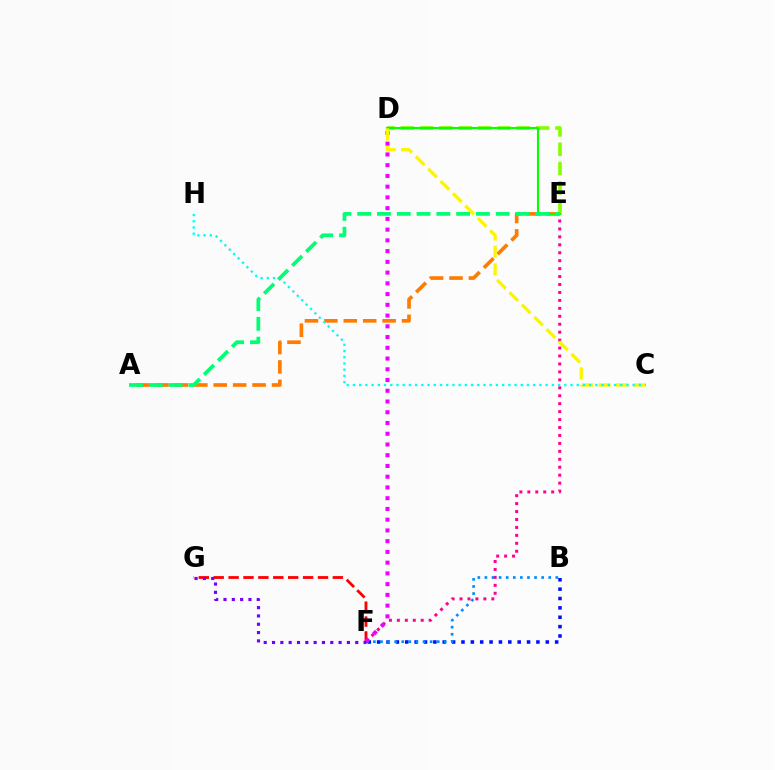{('E', 'F'): [{'color': '#ff0094', 'line_style': 'dotted', 'thickness': 2.16}], ('D', 'E'): [{'color': '#84ff00', 'line_style': 'dashed', 'thickness': 2.63}, {'color': '#08ff00', 'line_style': 'solid', 'thickness': 1.53}], ('F', 'G'): [{'color': '#ff0000', 'line_style': 'dashed', 'thickness': 2.02}, {'color': '#7200ff', 'line_style': 'dotted', 'thickness': 2.26}], ('A', 'E'): [{'color': '#ff7c00', 'line_style': 'dashed', 'thickness': 2.64}, {'color': '#00ff74', 'line_style': 'dashed', 'thickness': 2.69}], ('B', 'F'): [{'color': '#0010ff', 'line_style': 'dotted', 'thickness': 2.55}, {'color': '#008cff', 'line_style': 'dotted', 'thickness': 1.93}], ('D', 'F'): [{'color': '#ee00ff', 'line_style': 'dotted', 'thickness': 2.92}], ('C', 'D'): [{'color': '#fcf500', 'line_style': 'dashed', 'thickness': 2.37}], ('C', 'H'): [{'color': '#00fff6', 'line_style': 'dotted', 'thickness': 1.69}]}